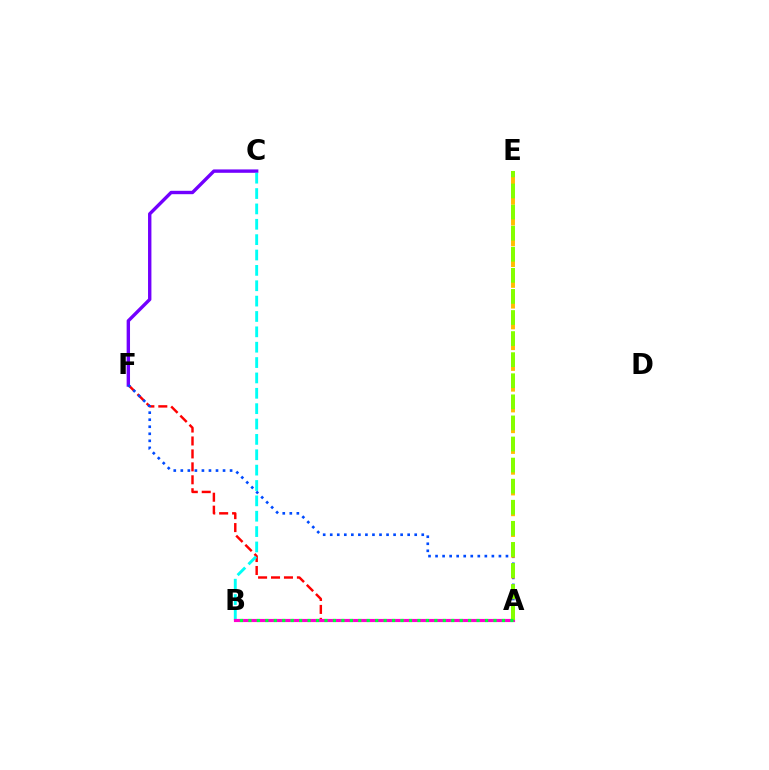{('A', 'F'): [{'color': '#ff0000', 'line_style': 'dashed', 'thickness': 1.76}, {'color': '#004bff', 'line_style': 'dotted', 'thickness': 1.91}], ('C', 'F'): [{'color': '#7200ff', 'line_style': 'solid', 'thickness': 2.44}], ('B', 'C'): [{'color': '#00fff6', 'line_style': 'dashed', 'thickness': 2.09}], ('A', 'E'): [{'color': '#ffbd00', 'line_style': 'dashed', 'thickness': 2.82}, {'color': '#84ff00', 'line_style': 'dashed', 'thickness': 2.86}], ('A', 'B'): [{'color': '#ff00cf', 'line_style': 'solid', 'thickness': 2.26}, {'color': '#00ff39', 'line_style': 'dotted', 'thickness': 2.3}]}